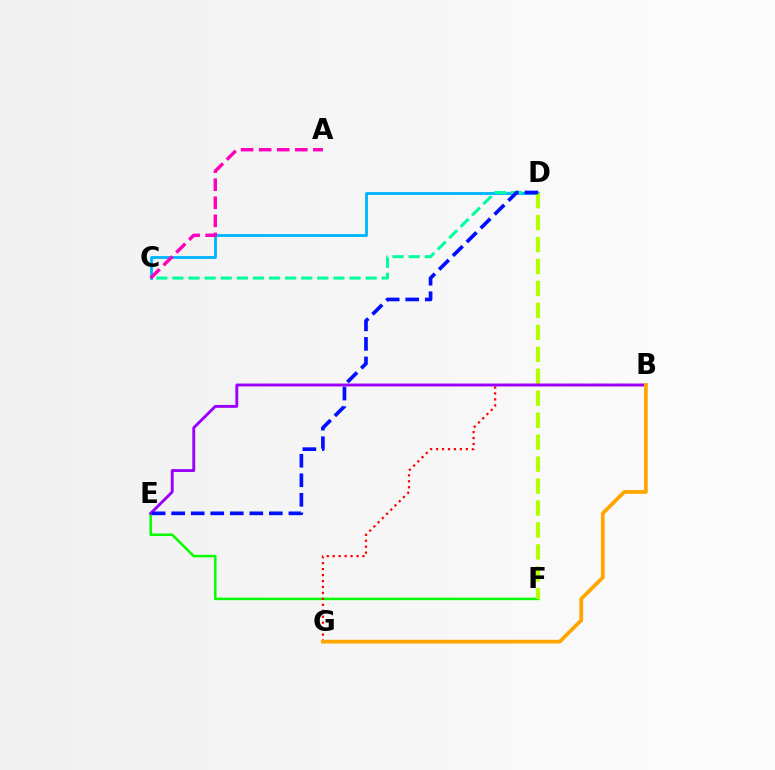{('E', 'F'): [{'color': '#08ff00', 'line_style': 'solid', 'thickness': 1.82}], ('C', 'D'): [{'color': '#00b5ff', 'line_style': 'solid', 'thickness': 2.04}, {'color': '#00ff9d', 'line_style': 'dashed', 'thickness': 2.19}], ('D', 'F'): [{'color': '#b3ff00', 'line_style': 'dashed', 'thickness': 2.98}], ('B', 'G'): [{'color': '#ff0000', 'line_style': 'dotted', 'thickness': 1.62}, {'color': '#ffa500', 'line_style': 'solid', 'thickness': 2.7}], ('B', 'E'): [{'color': '#9b00ff', 'line_style': 'solid', 'thickness': 2.09}], ('A', 'C'): [{'color': '#ff00bd', 'line_style': 'dashed', 'thickness': 2.45}], ('D', 'E'): [{'color': '#0010ff', 'line_style': 'dashed', 'thickness': 2.65}]}